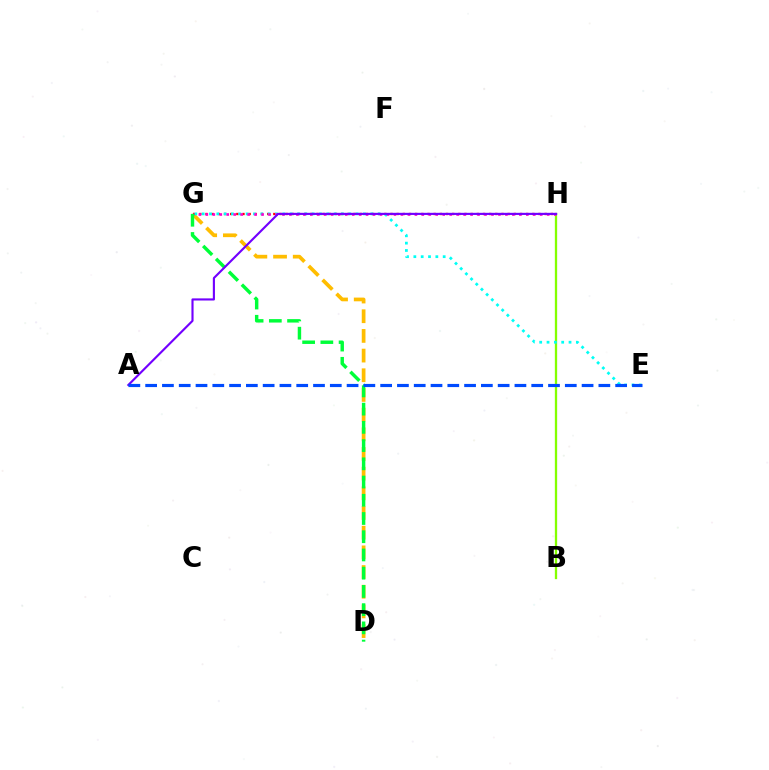{('D', 'G'): [{'color': '#ffbd00', 'line_style': 'dashed', 'thickness': 2.67}, {'color': '#00ff39', 'line_style': 'dashed', 'thickness': 2.48}], ('G', 'H'): [{'color': '#ff0000', 'line_style': 'dotted', 'thickness': 1.68}, {'color': '#ff00cf', 'line_style': 'dotted', 'thickness': 1.89}], ('B', 'H'): [{'color': '#84ff00', 'line_style': 'solid', 'thickness': 1.65}], ('E', 'G'): [{'color': '#00fff6', 'line_style': 'dotted', 'thickness': 1.99}], ('A', 'H'): [{'color': '#7200ff', 'line_style': 'solid', 'thickness': 1.54}], ('A', 'E'): [{'color': '#004bff', 'line_style': 'dashed', 'thickness': 2.28}]}